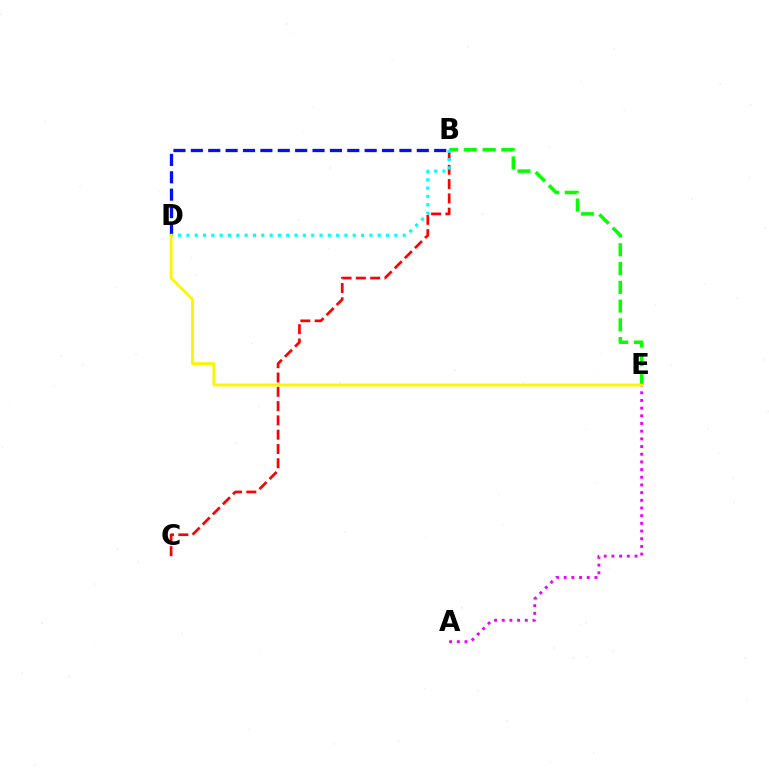{('B', 'D'): [{'color': '#0010ff', 'line_style': 'dashed', 'thickness': 2.36}, {'color': '#00fff6', 'line_style': 'dotted', 'thickness': 2.26}], ('A', 'E'): [{'color': '#ee00ff', 'line_style': 'dotted', 'thickness': 2.09}], ('B', 'C'): [{'color': '#ff0000', 'line_style': 'dashed', 'thickness': 1.94}], ('B', 'E'): [{'color': '#08ff00', 'line_style': 'dashed', 'thickness': 2.55}], ('D', 'E'): [{'color': '#fcf500', 'line_style': 'solid', 'thickness': 2.05}]}